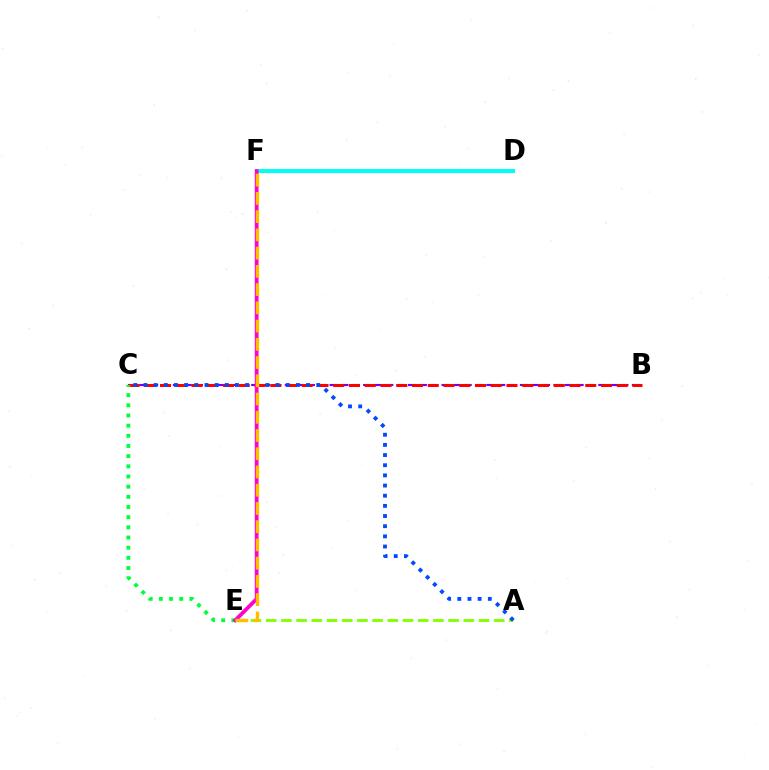{('B', 'C'): [{'color': '#7200ff', 'line_style': 'dashed', 'thickness': 1.52}, {'color': '#ff0000', 'line_style': 'dashed', 'thickness': 2.14}], ('A', 'E'): [{'color': '#84ff00', 'line_style': 'dashed', 'thickness': 2.06}], ('D', 'F'): [{'color': '#00fff6', 'line_style': 'solid', 'thickness': 2.89}], ('A', 'C'): [{'color': '#004bff', 'line_style': 'dotted', 'thickness': 2.76}], ('C', 'E'): [{'color': '#00ff39', 'line_style': 'dotted', 'thickness': 2.76}], ('E', 'F'): [{'color': '#ff00cf', 'line_style': 'solid', 'thickness': 2.74}, {'color': '#ffbd00', 'line_style': 'dashed', 'thickness': 2.48}]}